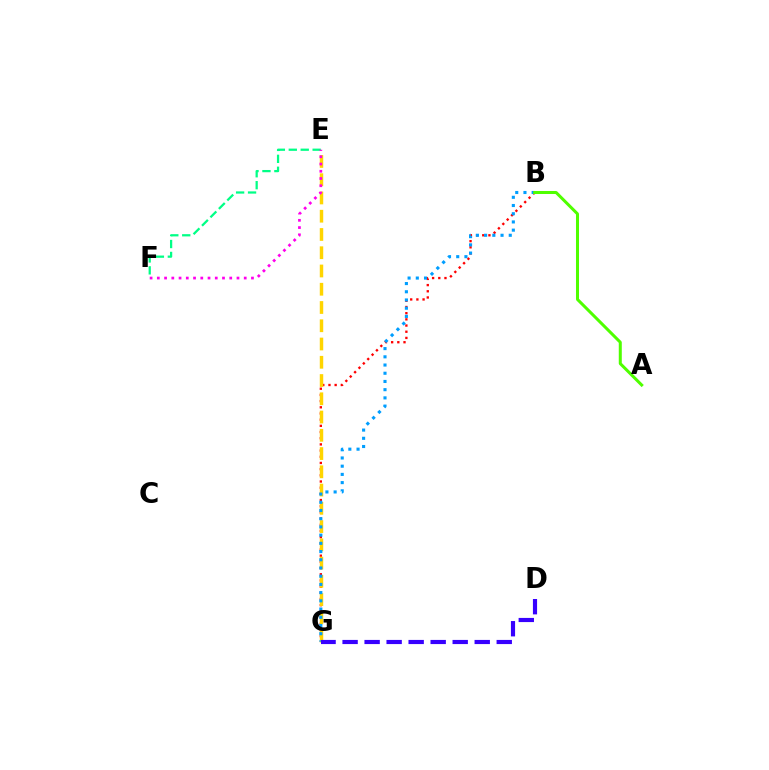{('B', 'G'): [{'color': '#ff0000', 'line_style': 'dotted', 'thickness': 1.68}, {'color': '#009eff', 'line_style': 'dotted', 'thickness': 2.23}], ('E', 'F'): [{'color': '#00ff86', 'line_style': 'dashed', 'thickness': 1.62}, {'color': '#ff00ed', 'line_style': 'dotted', 'thickness': 1.97}], ('E', 'G'): [{'color': '#ffd500', 'line_style': 'dashed', 'thickness': 2.48}], ('A', 'B'): [{'color': '#4fff00', 'line_style': 'solid', 'thickness': 2.17}], ('D', 'G'): [{'color': '#3700ff', 'line_style': 'dashed', 'thickness': 2.99}]}